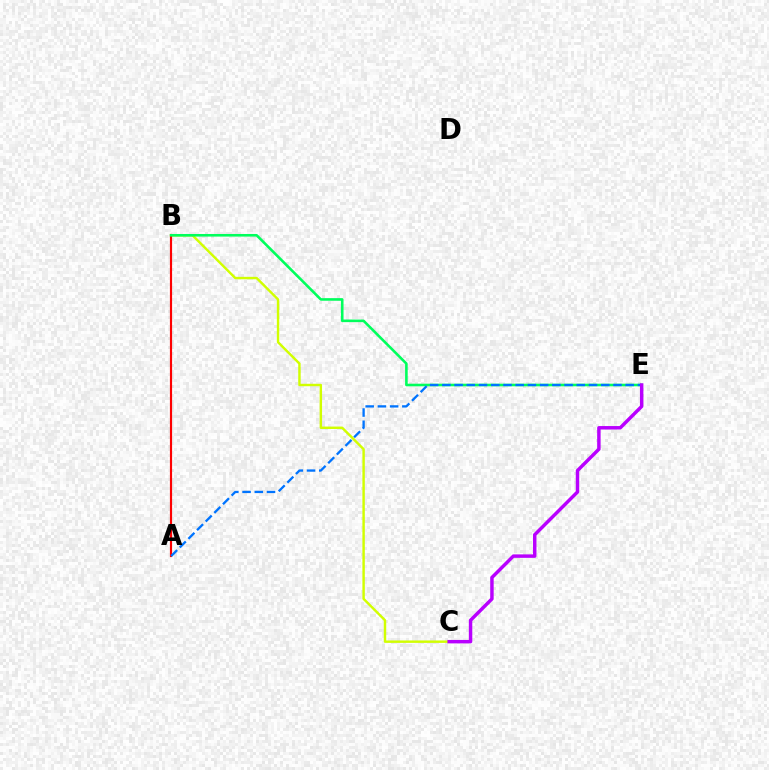{('B', 'C'): [{'color': '#d1ff00', 'line_style': 'solid', 'thickness': 1.75}], ('A', 'B'): [{'color': '#ff0000', 'line_style': 'solid', 'thickness': 1.56}], ('B', 'E'): [{'color': '#00ff5c', 'line_style': 'solid', 'thickness': 1.87}], ('A', 'E'): [{'color': '#0074ff', 'line_style': 'dashed', 'thickness': 1.66}], ('C', 'E'): [{'color': '#b900ff', 'line_style': 'solid', 'thickness': 2.48}]}